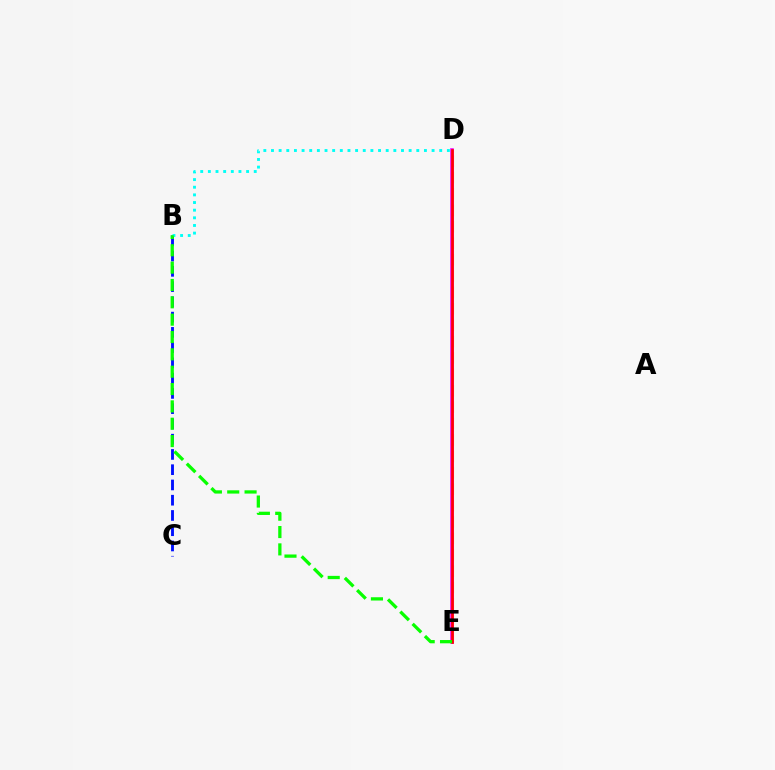{('D', 'E'): [{'color': '#fcf500', 'line_style': 'dashed', 'thickness': 2.23}, {'color': '#ee00ff', 'line_style': 'solid', 'thickness': 2.57}, {'color': '#ff0000', 'line_style': 'solid', 'thickness': 1.93}], ('B', 'C'): [{'color': '#0010ff', 'line_style': 'dashed', 'thickness': 2.07}], ('B', 'D'): [{'color': '#00fff6', 'line_style': 'dotted', 'thickness': 2.08}], ('B', 'E'): [{'color': '#08ff00', 'line_style': 'dashed', 'thickness': 2.36}]}